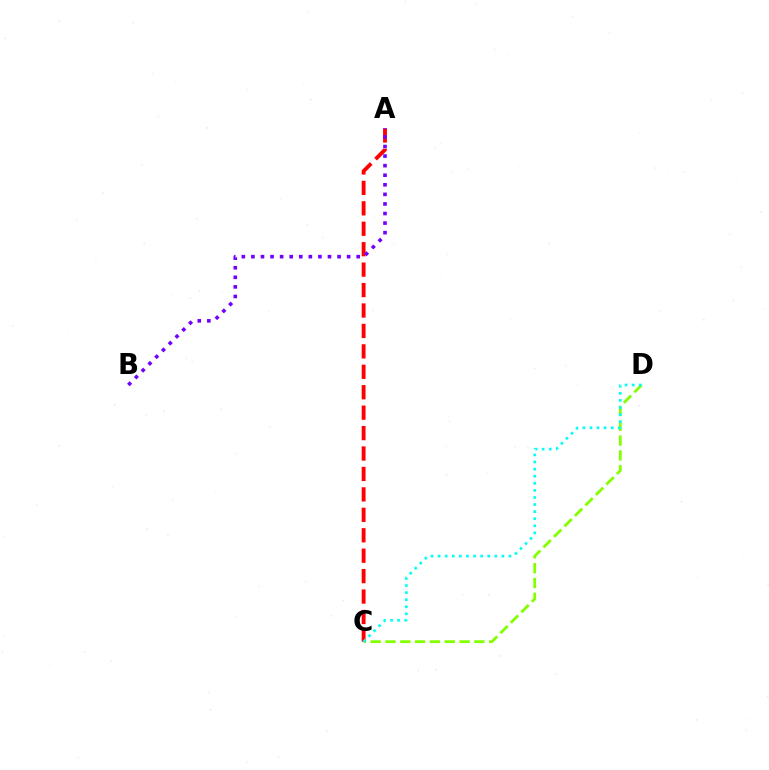{('C', 'D'): [{'color': '#84ff00', 'line_style': 'dashed', 'thickness': 2.01}, {'color': '#00fff6', 'line_style': 'dotted', 'thickness': 1.93}], ('A', 'C'): [{'color': '#ff0000', 'line_style': 'dashed', 'thickness': 2.78}], ('A', 'B'): [{'color': '#7200ff', 'line_style': 'dotted', 'thickness': 2.6}]}